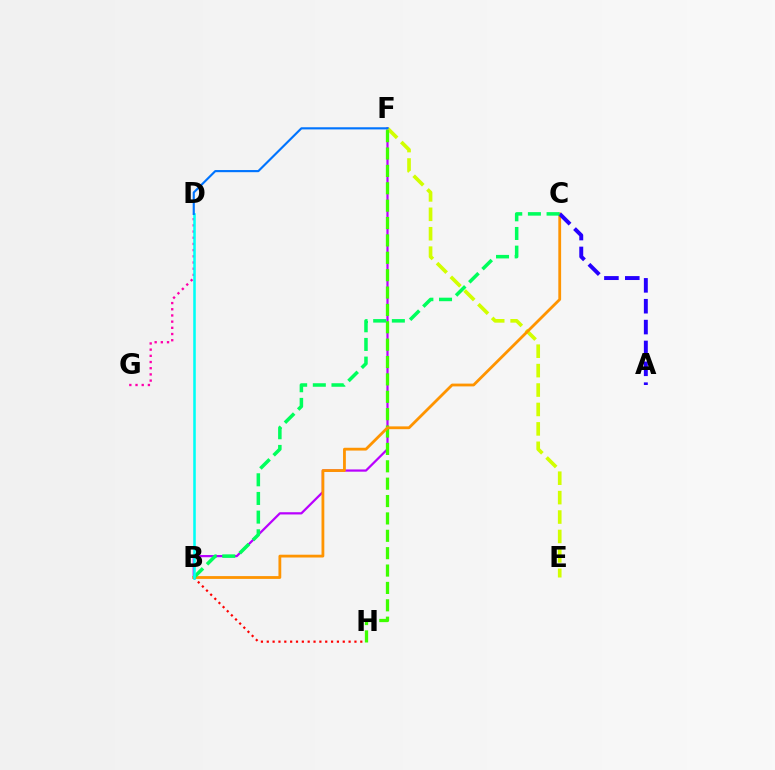{('B', 'F'): [{'color': '#b900ff', 'line_style': 'solid', 'thickness': 1.61}], ('E', 'F'): [{'color': '#d1ff00', 'line_style': 'dashed', 'thickness': 2.64}], ('F', 'H'): [{'color': '#3dff00', 'line_style': 'dashed', 'thickness': 2.36}], ('B', 'C'): [{'color': '#ff9400', 'line_style': 'solid', 'thickness': 2.02}, {'color': '#00ff5c', 'line_style': 'dashed', 'thickness': 2.54}], ('D', 'G'): [{'color': '#ff00ac', 'line_style': 'dotted', 'thickness': 1.68}], ('B', 'H'): [{'color': '#ff0000', 'line_style': 'dotted', 'thickness': 1.59}], ('A', 'C'): [{'color': '#2500ff', 'line_style': 'dashed', 'thickness': 2.83}], ('B', 'D'): [{'color': '#00fff6', 'line_style': 'solid', 'thickness': 1.85}], ('D', 'F'): [{'color': '#0074ff', 'line_style': 'solid', 'thickness': 1.54}]}